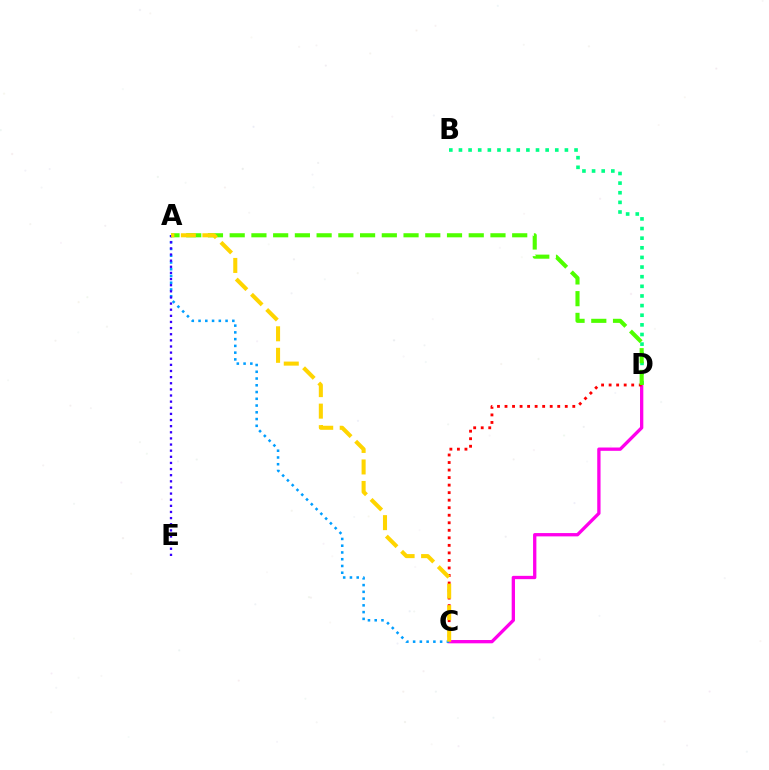{('B', 'D'): [{'color': '#00ff86', 'line_style': 'dotted', 'thickness': 2.62}], ('C', 'D'): [{'color': '#ff00ed', 'line_style': 'solid', 'thickness': 2.38}, {'color': '#ff0000', 'line_style': 'dotted', 'thickness': 2.05}], ('A', 'D'): [{'color': '#4fff00', 'line_style': 'dashed', 'thickness': 2.95}], ('A', 'C'): [{'color': '#009eff', 'line_style': 'dotted', 'thickness': 1.83}, {'color': '#ffd500', 'line_style': 'dashed', 'thickness': 2.92}], ('A', 'E'): [{'color': '#3700ff', 'line_style': 'dotted', 'thickness': 1.67}]}